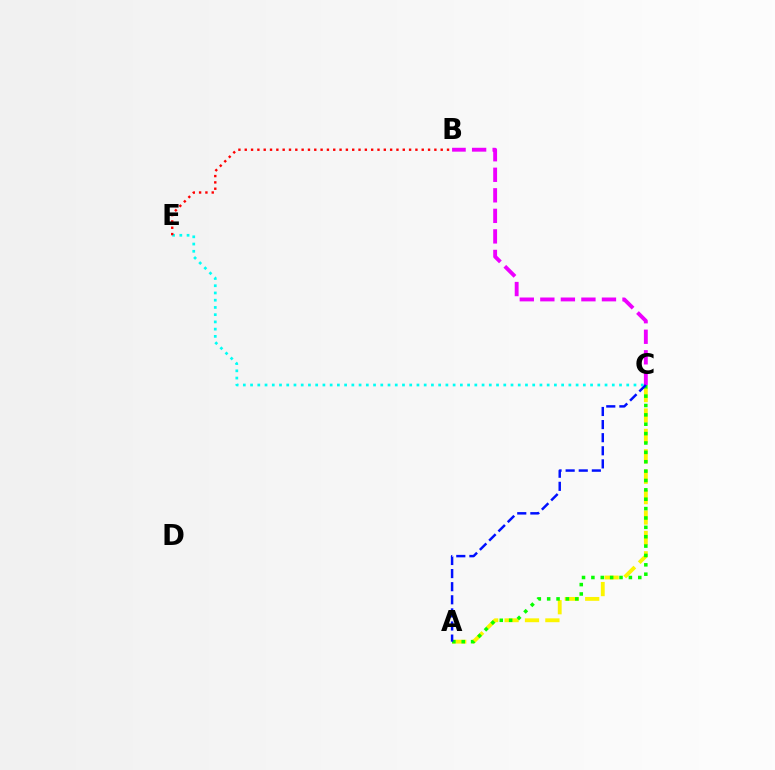{('A', 'C'): [{'color': '#fcf500', 'line_style': 'dashed', 'thickness': 2.77}, {'color': '#08ff00', 'line_style': 'dotted', 'thickness': 2.55}, {'color': '#0010ff', 'line_style': 'dashed', 'thickness': 1.78}], ('B', 'C'): [{'color': '#ee00ff', 'line_style': 'dashed', 'thickness': 2.79}], ('C', 'E'): [{'color': '#00fff6', 'line_style': 'dotted', 'thickness': 1.97}], ('B', 'E'): [{'color': '#ff0000', 'line_style': 'dotted', 'thickness': 1.72}]}